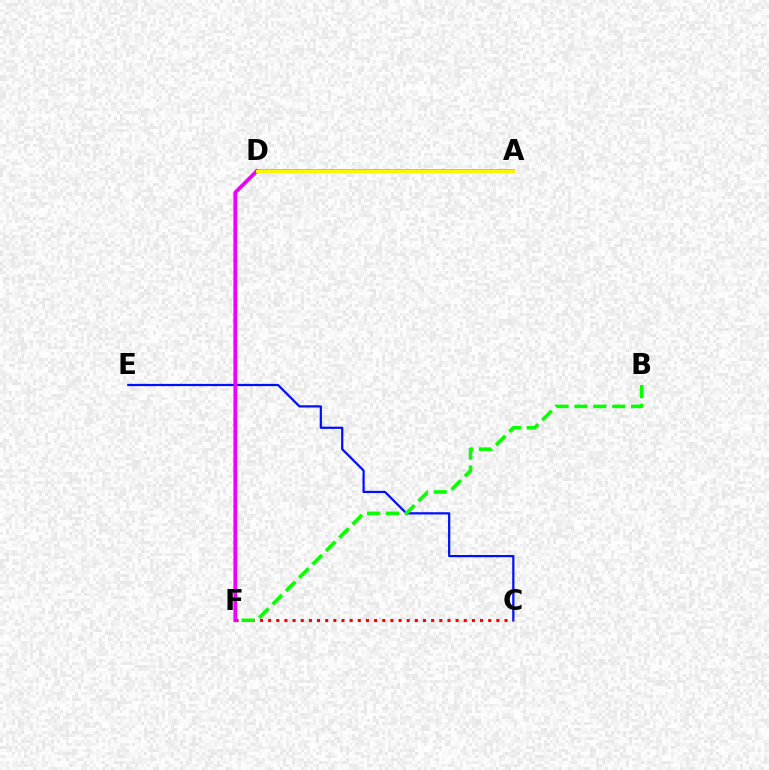{('C', 'E'): [{'color': '#0010ff', 'line_style': 'solid', 'thickness': 1.61}], ('C', 'F'): [{'color': '#ff0000', 'line_style': 'dotted', 'thickness': 2.21}], ('B', 'F'): [{'color': '#08ff00', 'line_style': 'dashed', 'thickness': 2.56}], ('A', 'D'): [{'color': '#00fff6', 'line_style': 'solid', 'thickness': 2.67}, {'color': '#fcf500', 'line_style': 'solid', 'thickness': 2.22}], ('D', 'F'): [{'color': '#ee00ff', 'line_style': 'solid', 'thickness': 2.69}]}